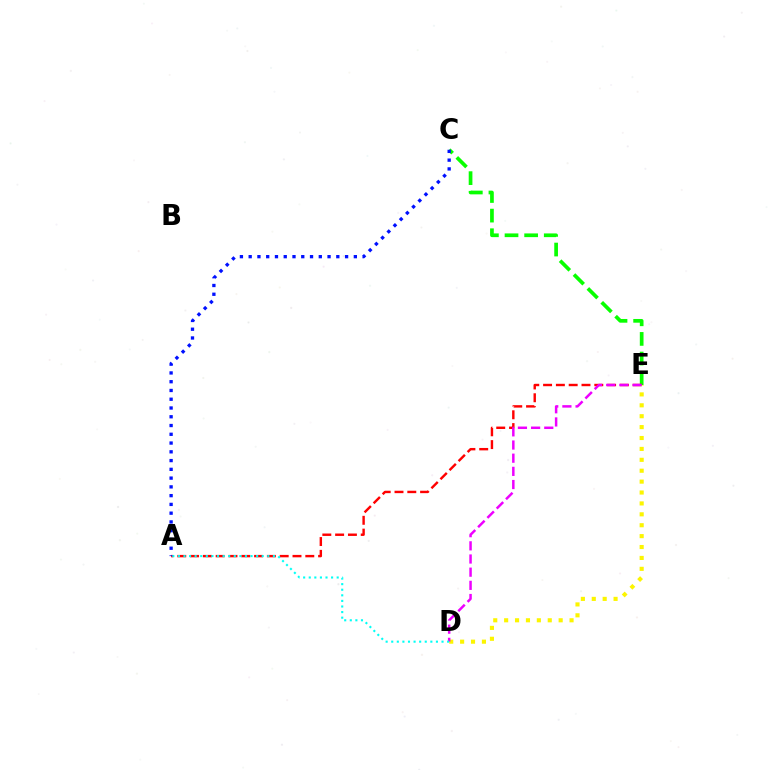{('C', 'E'): [{'color': '#08ff00', 'line_style': 'dashed', 'thickness': 2.67}], ('A', 'E'): [{'color': '#ff0000', 'line_style': 'dashed', 'thickness': 1.74}], ('A', 'C'): [{'color': '#0010ff', 'line_style': 'dotted', 'thickness': 2.38}], ('D', 'E'): [{'color': '#fcf500', 'line_style': 'dotted', 'thickness': 2.96}, {'color': '#ee00ff', 'line_style': 'dashed', 'thickness': 1.79}], ('A', 'D'): [{'color': '#00fff6', 'line_style': 'dotted', 'thickness': 1.52}]}